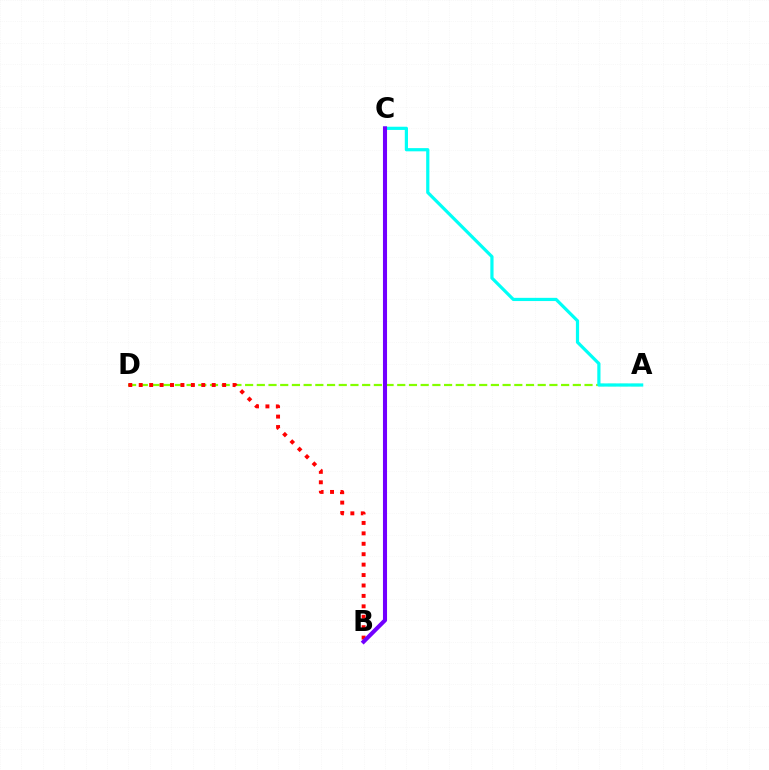{('A', 'D'): [{'color': '#84ff00', 'line_style': 'dashed', 'thickness': 1.59}], ('B', 'D'): [{'color': '#ff0000', 'line_style': 'dotted', 'thickness': 2.83}], ('A', 'C'): [{'color': '#00fff6', 'line_style': 'solid', 'thickness': 2.3}], ('B', 'C'): [{'color': '#7200ff', 'line_style': 'solid', 'thickness': 2.93}]}